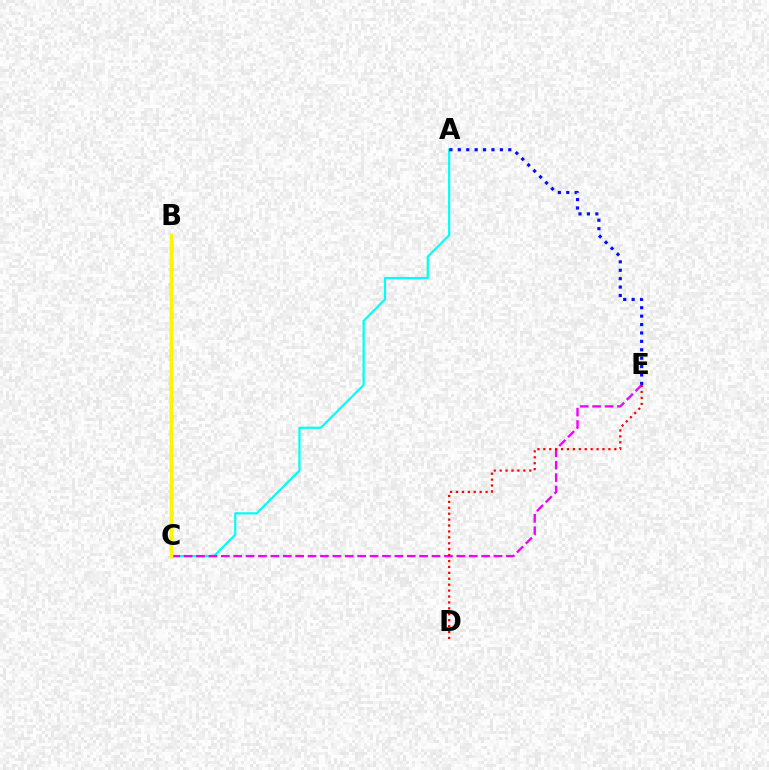{('A', 'C'): [{'color': '#00fff6', 'line_style': 'solid', 'thickness': 1.59}], ('A', 'E'): [{'color': '#0010ff', 'line_style': 'dotted', 'thickness': 2.28}], ('C', 'E'): [{'color': '#ee00ff', 'line_style': 'dashed', 'thickness': 1.68}], ('B', 'C'): [{'color': '#08ff00', 'line_style': 'dashed', 'thickness': 2.27}, {'color': '#fcf500', 'line_style': 'solid', 'thickness': 2.5}], ('D', 'E'): [{'color': '#ff0000', 'line_style': 'dotted', 'thickness': 1.61}]}